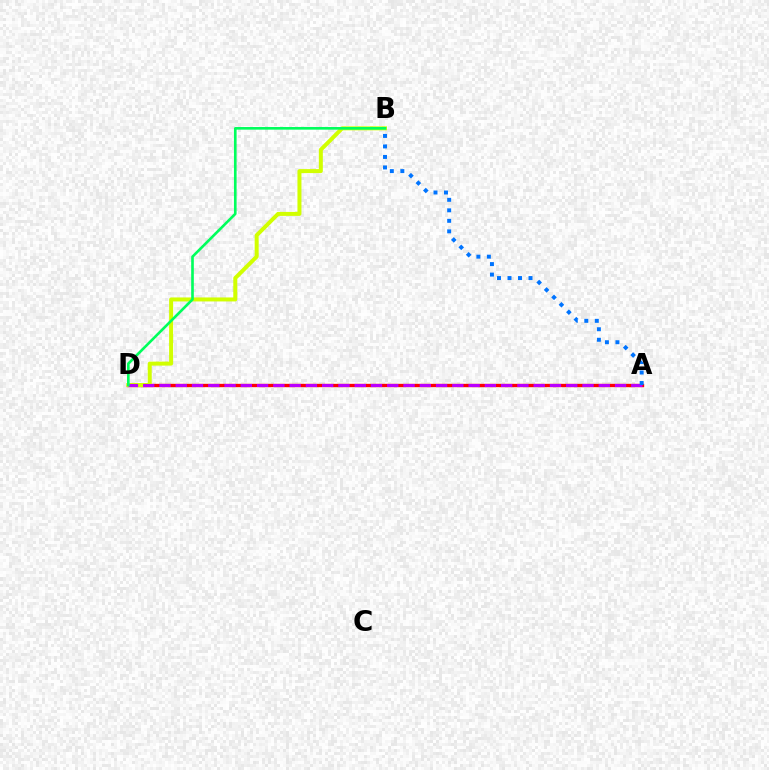{('A', 'D'): [{'color': '#ff0000', 'line_style': 'solid', 'thickness': 2.41}, {'color': '#b900ff', 'line_style': 'dashed', 'thickness': 2.21}], ('B', 'D'): [{'color': '#d1ff00', 'line_style': 'solid', 'thickness': 2.87}, {'color': '#00ff5c', 'line_style': 'solid', 'thickness': 1.9}], ('A', 'B'): [{'color': '#0074ff', 'line_style': 'dotted', 'thickness': 2.85}]}